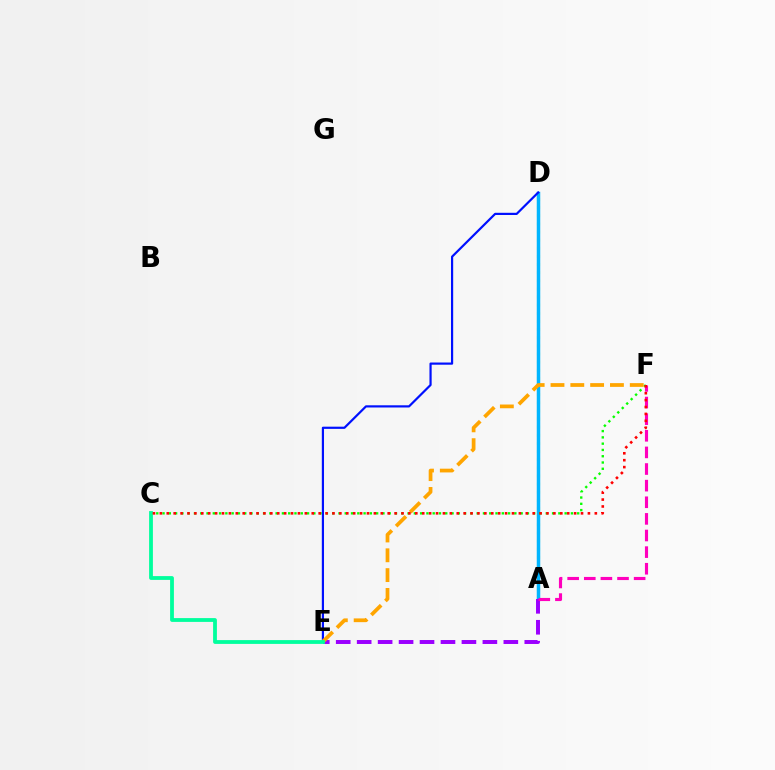{('A', 'D'): [{'color': '#b3ff00', 'line_style': 'dotted', 'thickness': 2.21}, {'color': '#00b5ff', 'line_style': 'solid', 'thickness': 2.51}], ('D', 'E'): [{'color': '#0010ff', 'line_style': 'solid', 'thickness': 1.58}], ('C', 'F'): [{'color': '#08ff00', 'line_style': 'dotted', 'thickness': 1.71}, {'color': '#ff0000', 'line_style': 'dotted', 'thickness': 1.88}], ('A', 'E'): [{'color': '#9b00ff', 'line_style': 'dashed', 'thickness': 2.85}], ('A', 'F'): [{'color': '#ff00bd', 'line_style': 'dashed', 'thickness': 2.26}], ('E', 'F'): [{'color': '#ffa500', 'line_style': 'dashed', 'thickness': 2.69}], ('C', 'E'): [{'color': '#00ff9d', 'line_style': 'solid', 'thickness': 2.74}]}